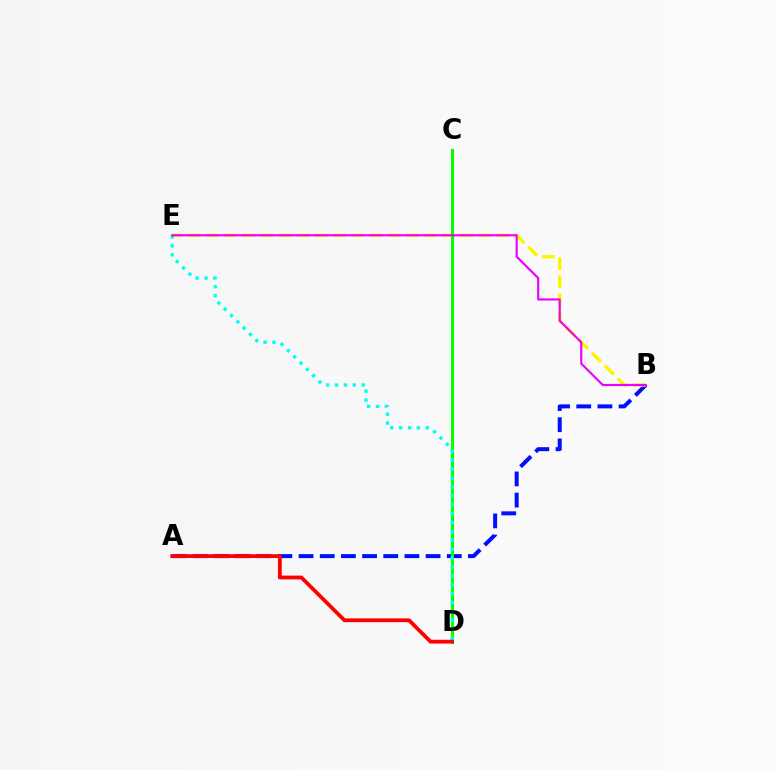{('A', 'B'): [{'color': '#0010ff', 'line_style': 'dashed', 'thickness': 2.88}], ('B', 'E'): [{'color': '#fcf500', 'line_style': 'dashed', 'thickness': 2.47}, {'color': '#ee00ff', 'line_style': 'solid', 'thickness': 1.55}], ('C', 'D'): [{'color': '#08ff00', 'line_style': 'solid', 'thickness': 2.2}], ('D', 'E'): [{'color': '#00fff6', 'line_style': 'dotted', 'thickness': 2.42}], ('A', 'D'): [{'color': '#ff0000', 'line_style': 'solid', 'thickness': 2.74}]}